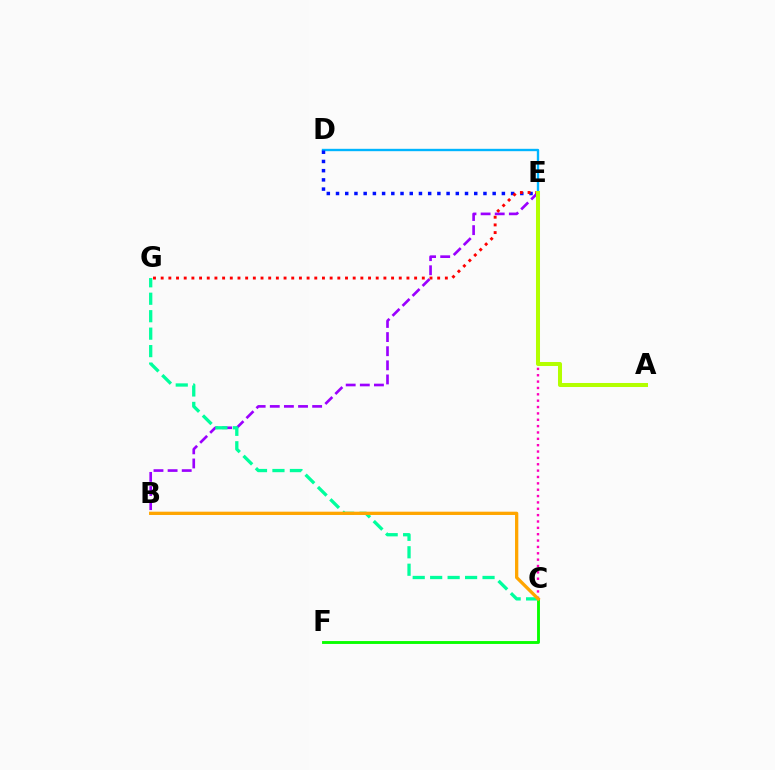{('B', 'E'): [{'color': '#9b00ff', 'line_style': 'dashed', 'thickness': 1.92}], ('C', 'E'): [{'color': '#ff00bd', 'line_style': 'dotted', 'thickness': 1.73}], ('D', 'E'): [{'color': '#00b5ff', 'line_style': 'solid', 'thickness': 1.71}, {'color': '#0010ff', 'line_style': 'dotted', 'thickness': 2.5}], ('C', 'F'): [{'color': '#08ff00', 'line_style': 'solid', 'thickness': 2.07}], ('C', 'G'): [{'color': '#00ff9d', 'line_style': 'dashed', 'thickness': 2.37}], ('E', 'G'): [{'color': '#ff0000', 'line_style': 'dotted', 'thickness': 2.09}], ('A', 'E'): [{'color': '#b3ff00', 'line_style': 'solid', 'thickness': 2.9}], ('B', 'C'): [{'color': '#ffa500', 'line_style': 'solid', 'thickness': 2.37}]}